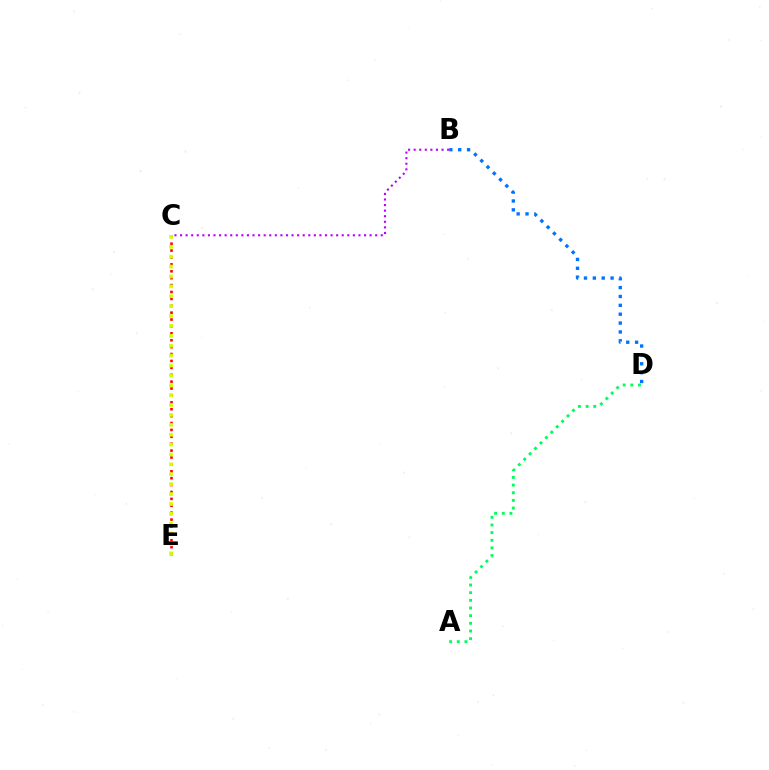{('A', 'D'): [{'color': '#00ff5c', 'line_style': 'dotted', 'thickness': 2.08}], ('C', 'E'): [{'color': '#ff0000', 'line_style': 'dotted', 'thickness': 1.87}, {'color': '#d1ff00', 'line_style': 'dotted', 'thickness': 2.69}], ('B', 'C'): [{'color': '#b900ff', 'line_style': 'dotted', 'thickness': 1.51}], ('B', 'D'): [{'color': '#0074ff', 'line_style': 'dotted', 'thickness': 2.41}]}